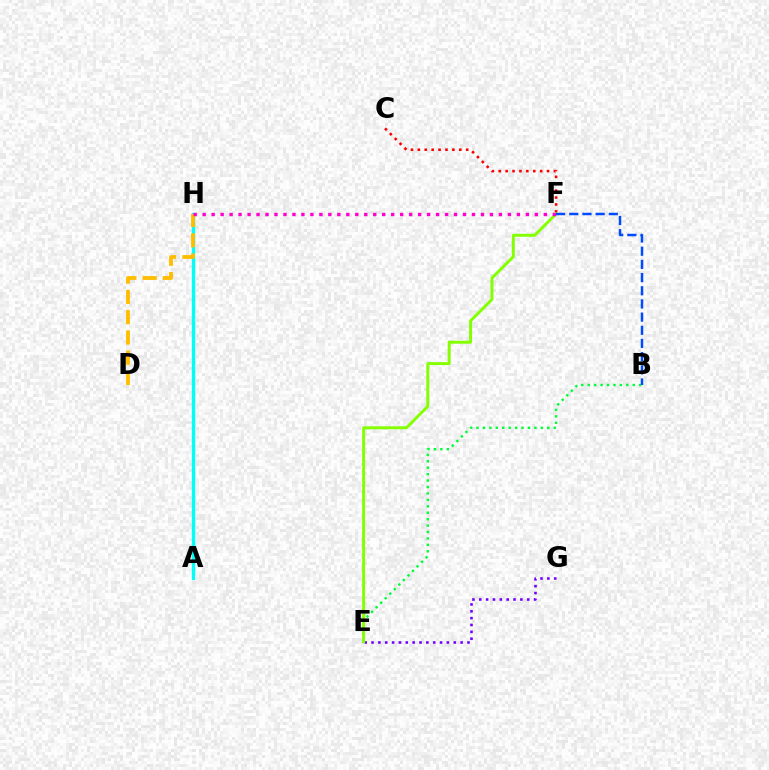{('C', 'F'): [{'color': '#ff0000', 'line_style': 'dotted', 'thickness': 1.88}], ('E', 'G'): [{'color': '#7200ff', 'line_style': 'dotted', 'thickness': 1.86}], ('B', 'E'): [{'color': '#00ff39', 'line_style': 'dotted', 'thickness': 1.75}], ('A', 'H'): [{'color': '#00fff6', 'line_style': 'solid', 'thickness': 2.4}], ('E', 'F'): [{'color': '#84ff00', 'line_style': 'solid', 'thickness': 2.12}], ('D', 'H'): [{'color': '#ffbd00', 'line_style': 'dashed', 'thickness': 2.75}], ('F', 'H'): [{'color': '#ff00cf', 'line_style': 'dotted', 'thickness': 2.44}], ('B', 'F'): [{'color': '#004bff', 'line_style': 'dashed', 'thickness': 1.79}]}